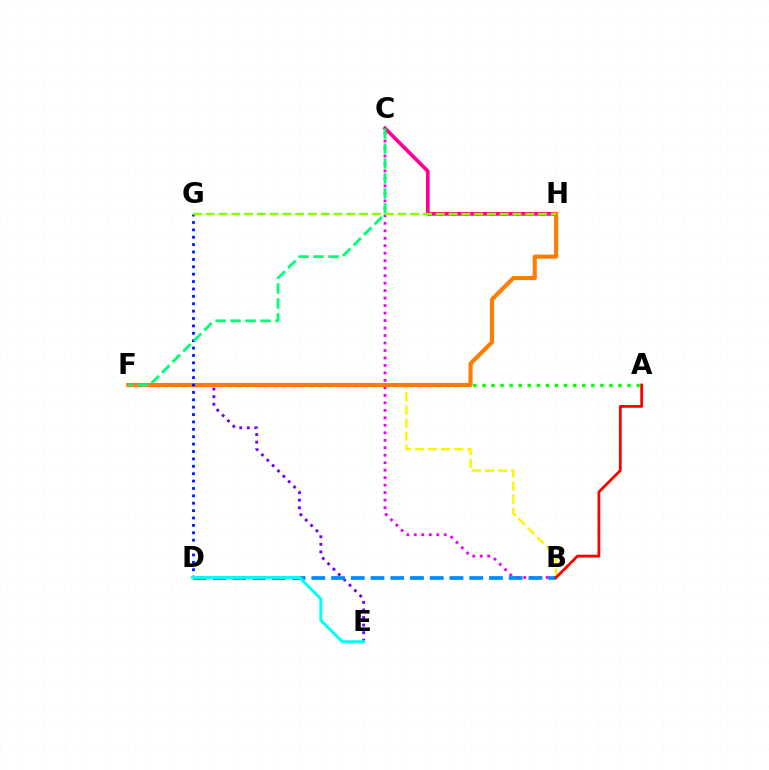{('C', 'H'): [{'color': '#ff0094', 'line_style': 'solid', 'thickness': 2.66}], ('E', 'F'): [{'color': '#7200ff', 'line_style': 'dotted', 'thickness': 2.06}], ('A', 'F'): [{'color': '#08ff00', 'line_style': 'dotted', 'thickness': 2.46}], ('B', 'F'): [{'color': '#fcf500', 'line_style': 'dashed', 'thickness': 1.78}], ('B', 'C'): [{'color': '#ee00ff', 'line_style': 'dotted', 'thickness': 2.03}], ('F', 'H'): [{'color': '#ff7c00', 'line_style': 'solid', 'thickness': 2.98}], ('B', 'D'): [{'color': '#008cff', 'line_style': 'dashed', 'thickness': 2.68}], ('D', 'G'): [{'color': '#0010ff', 'line_style': 'dotted', 'thickness': 2.01}], ('A', 'B'): [{'color': '#ff0000', 'line_style': 'solid', 'thickness': 2.02}], ('C', 'F'): [{'color': '#00ff74', 'line_style': 'dashed', 'thickness': 2.03}], ('D', 'E'): [{'color': '#00fff6', 'line_style': 'solid', 'thickness': 2.13}], ('G', 'H'): [{'color': '#84ff00', 'line_style': 'dashed', 'thickness': 1.74}]}